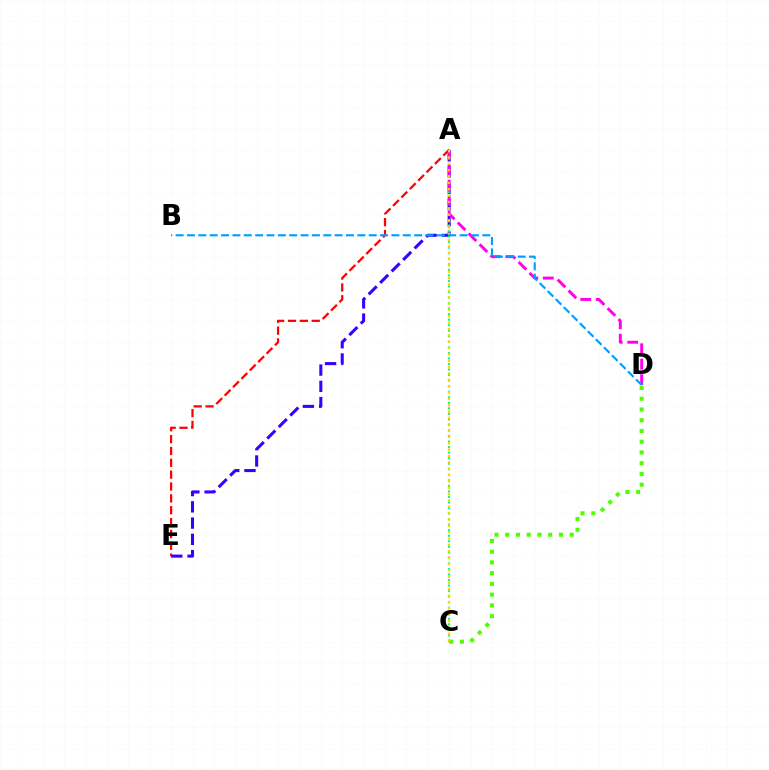{('C', 'D'): [{'color': '#4fff00', 'line_style': 'dotted', 'thickness': 2.92}], ('A', 'E'): [{'color': '#ff0000', 'line_style': 'dashed', 'thickness': 1.61}, {'color': '#3700ff', 'line_style': 'dashed', 'thickness': 2.21}], ('A', 'C'): [{'color': '#00ff86', 'line_style': 'dotted', 'thickness': 1.51}, {'color': '#ffd500', 'line_style': 'dotted', 'thickness': 1.73}], ('A', 'D'): [{'color': '#ff00ed', 'line_style': 'dashed', 'thickness': 2.1}], ('B', 'D'): [{'color': '#009eff', 'line_style': 'dashed', 'thickness': 1.54}]}